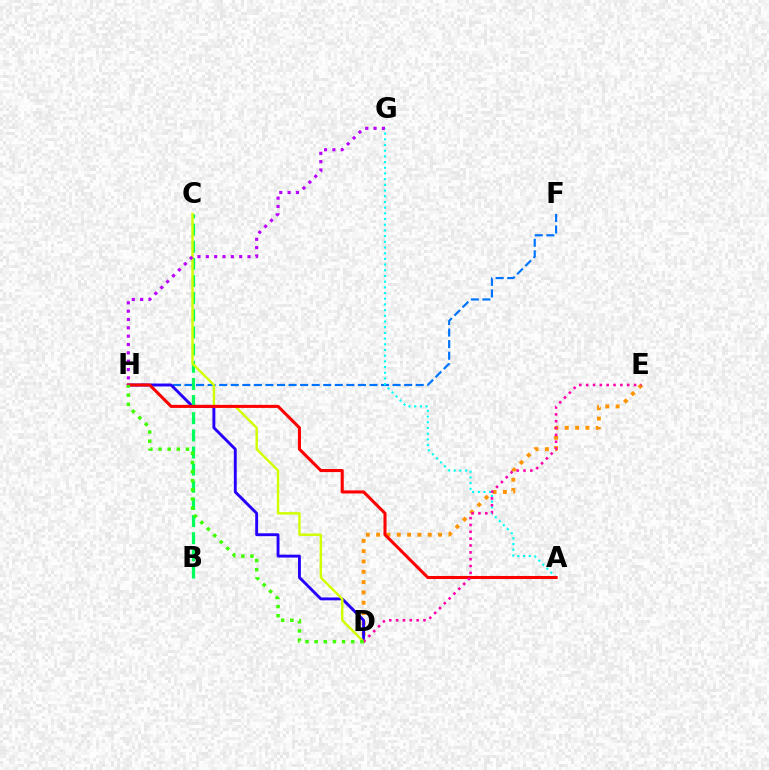{('D', 'E'): [{'color': '#ff9400', 'line_style': 'dotted', 'thickness': 2.8}, {'color': '#ff00ac', 'line_style': 'dotted', 'thickness': 1.86}], ('F', 'H'): [{'color': '#0074ff', 'line_style': 'dashed', 'thickness': 1.57}], ('D', 'H'): [{'color': '#2500ff', 'line_style': 'solid', 'thickness': 2.07}, {'color': '#3dff00', 'line_style': 'dotted', 'thickness': 2.49}], ('B', 'C'): [{'color': '#00ff5c', 'line_style': 'dashed', 'thickness': 2.33}], ('C', 'D'): [{'color': '#d1ff00', 'line_style': 'solid', 'thickness': 1.75}], ('A', 'G'): [{'color': '#00fff6', 'line_style': 'dotted', 'thickness': 1.55}], ('A', 'H'): [{'color': '#ff0000', 'line_style': 'solid', 'thickness': 2.2}], ('G', 'H'): [{'color': '#b900ff', 'line_style': 'dotted', 'thickness': 2.27}]}